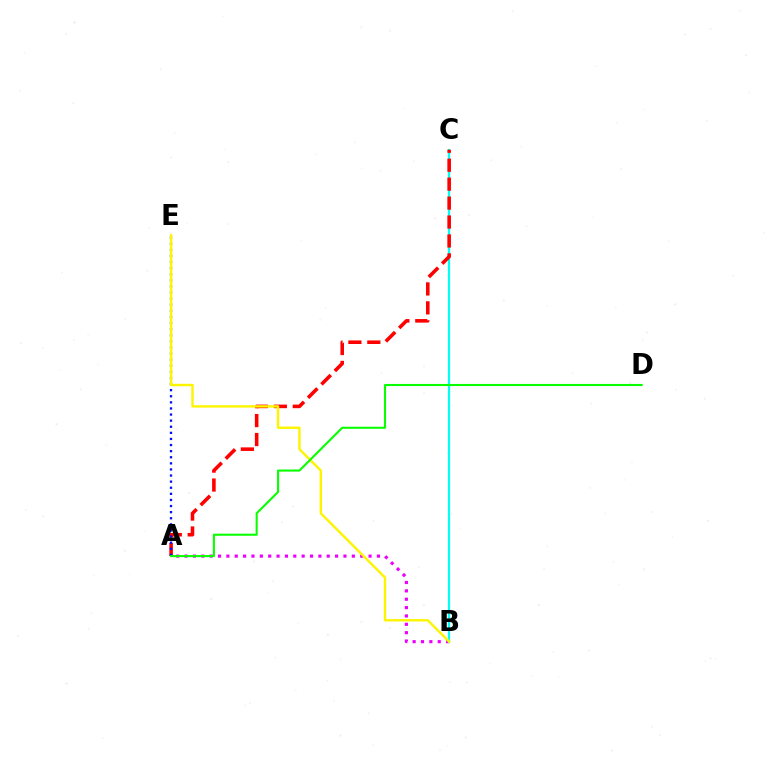{('A', 'B'): [{'color': '#ee00ff', 'line_style': 'dotted', 'thickness': 2.27}], ('B', 'C'): [{'color': '#00fff6', 'line_style': 'solid', 'thickness': 1.6}], ('A', 'C'): [{'color': '#ff0000', 'line_style': 'dashed', 'thickness': 2.57}], ('A', 'E'): [{'color': '#0010ff', 'line_style': 'dotted', 'thickness': 1.66}], ('B', 'E'): [{'color': '#fcf500', 'line_style': 'solid', 'thickness': 1.74}], ('A', 'D'): [{'color': '#08ff00', 'line_style': 'solid', 'thickness': 1.51}]}